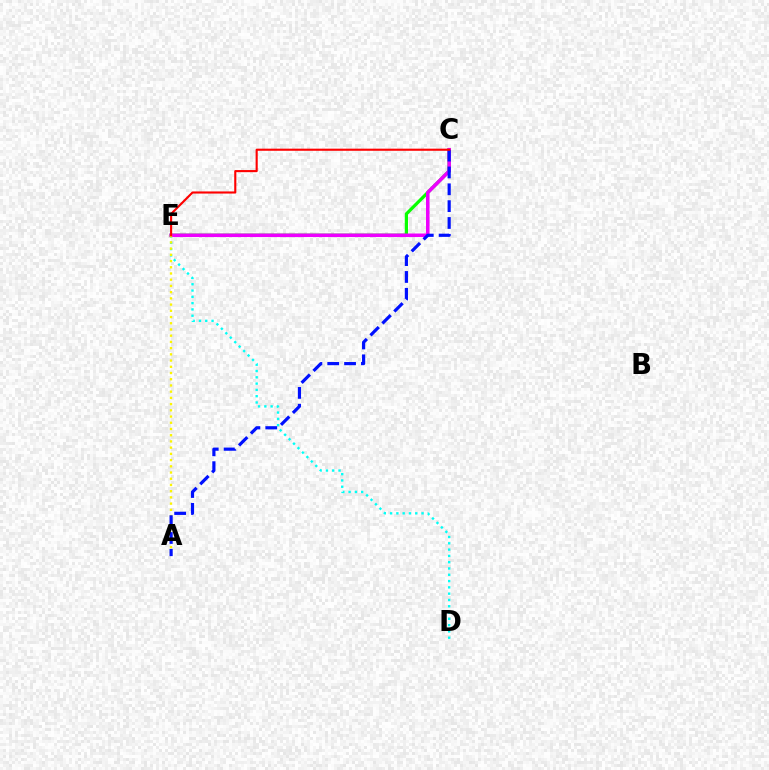{('D', 'E'): [{'color': '#00fff6', 'line_style': 'dotted', 'thickness': 1.71}], ('C', 'E'): [{'color': '#08ff00', 'line_style': 'solid', 'thickness': 2.33}, {'color': '#ee00ff', 'line_style': 'solid', 'thickness': 2.54}, {'color': '#ff0000', 'line_style': 'solid', 'thickness': 1.52}], ('A', 'E'): [{'color': '#fcf500', 'line_style': 'dotted', 'thickness': 1.69}], ('A', 'C'): [{'color': '#0010ff', 'line_style': 'dashed', 'thickness': 2.29}]}